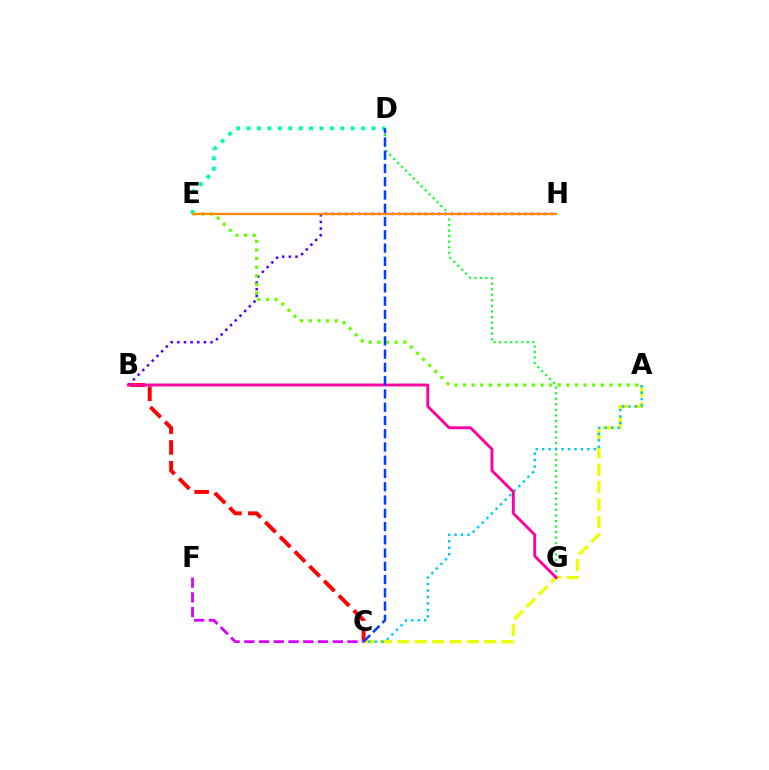{('D', 'E'): [{'color': '#00ffaf', 'line_style': 'dotted', 'thickness': 2.83}], ('D', 'G'): [{'color': '#00ff27', 'line_style': 'dotted', 'thickness': 1.51}], ('B', 'H'): [{'color': '#4f00ff', 'line_style': 'dotted', 'thickness': 1.81}], ('B', 'C'): [{'color': '#ff0000', 'line_style': 'dashed', 'thickness': 2.83}], ('A', 'C'): [{'color': '#eeff00', 'line_style': 'dashed', 'thickness': 2.36}, {'color': '#00c7ff', 'line_style': 'dotted', 'thickness': 1.75}], ('A', 'E'): [{'color': '#66ff00', 'line_style': 'dotted', 'thickness': 2.34}], ('B', 'G'): [{'color': '#ff00a0', 'line_style': 'solid', 'thickness': 2.08}], ('E', 'H'): [{'color': '#ff8800', 'line_style': 'solid', 'thickness': 1.63}], ('C', 'D'): [{'color': '#003fff', 'line_style': 'dashed', 'thickness': 1.8}], ('C', 'F'): [{'color': '#d600ff', 'line_style': 'dashed', 'thickness': 2.0}]}